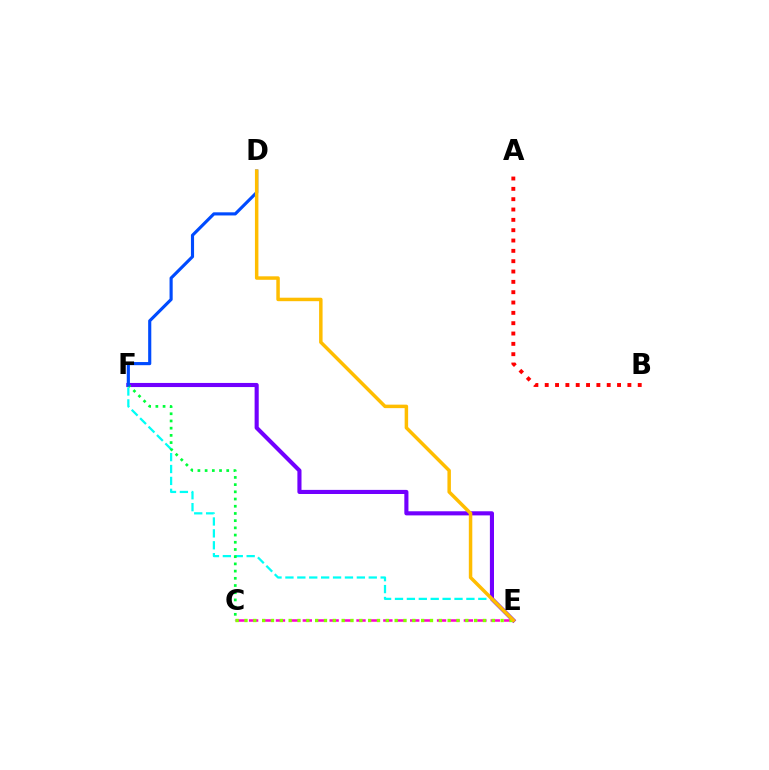{('E', 'F'): [{'color': '#7200ff', 'line_style': 'solid', 'thickness': 2.96}, {'color': '#00fff6', 'line_style': 'dashed', 'thickness': 1.62}], ('C', 'E'): [{'color': '#ff00cf', 'line_style': 'dashed', 'thickness': 1.82}, {'color': '#84ff00', 'line_style': 'dotted', 'thickness': 2.4}], ('C', 'F'): [{'color': '#00ff39', 'line_style': 'dotted', 'thickness': 1.96}], ('D', 'F'): [{'color': '#004bff', 'line_style': 'solid', 'thickness': 2.26}], ('D', 'E'): [{'color': '#ffbd00', 'line_style': 'solid', 'thickness': 2.5}], ('A', 'B'): [{'color': '#ff0000', 'line_style': 'dotted', 'thickness': 2.81}]}